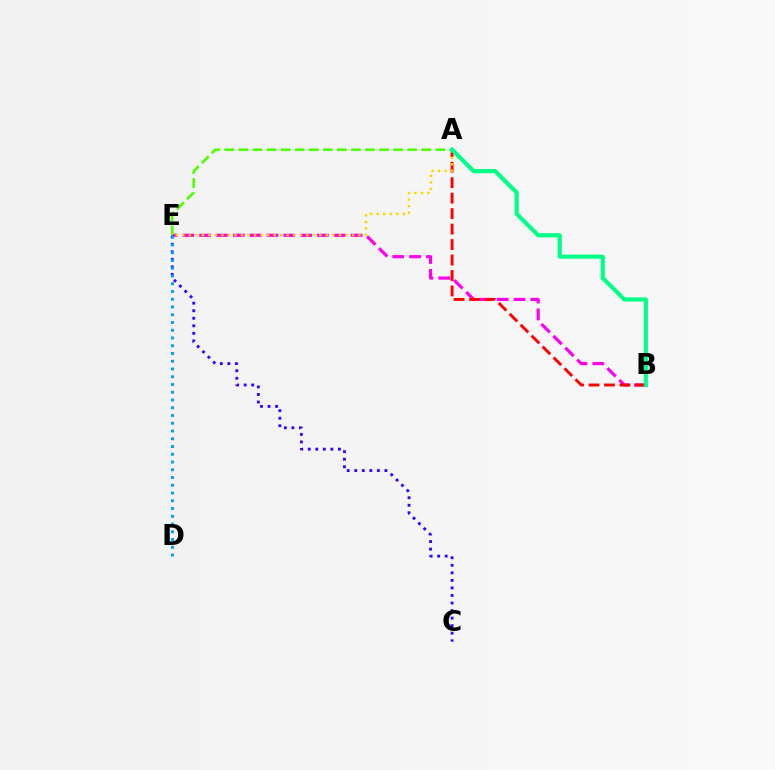{('B', 'E'): [{'color': '#ff00ed', 'line_style': 'dashed', 'thickness': 2.29}], ('C', 'E'): [{'color': '#3700ff', 'line_style': 'dotted', 'thickness': 2.05}], ('A', 'B'): [{'color': '#ff0000', 'line_style': 'dashed', 'thickness': 2.1}, {'color': '#00ff86', 'line_style': 'solid', 'thickness': 2.98}], ('A', 'E'): [{'color': '#ffd500', 'line_style': 'dotted', 'thickness': 1.77}, {'color': '#4fff00', 'line_style': 'dashed', 'thickness': 1.91}], ('D', 'E'): [{'color': '#009eff', 'line_style': 'dotted', 'thickness': 2.11}]}